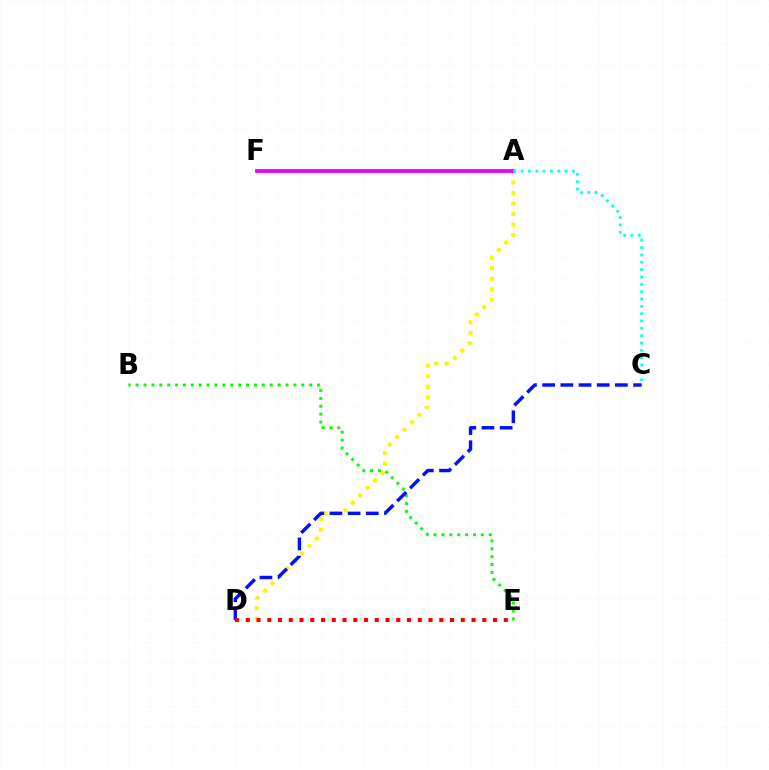{('A', 'D'): [{'color': '#fcf500', 'line_style': 'dotted', 'thickness': 2.86}], ('A', 'F'): [{'color': '#ee00ff', 'line_style': 'solid', 'thickness': 2.76}], ('A', 'C'): [{'color': '#00fff6', 'line_style': 'dotted', 'thickness': 1.99}], ('B', 'E'): [{'color': '#08ff00', 'line_style': 'dotted', 'thickness': 2.14}], ('C', 'D'): [{'color': '#0010ff', 'line_style': 'dashed', 'thickness': 2.47}], ('D', 'E'): [{'color': '#ff0000', 'line_style': 'dotted', 'thickness': 2.92}]}